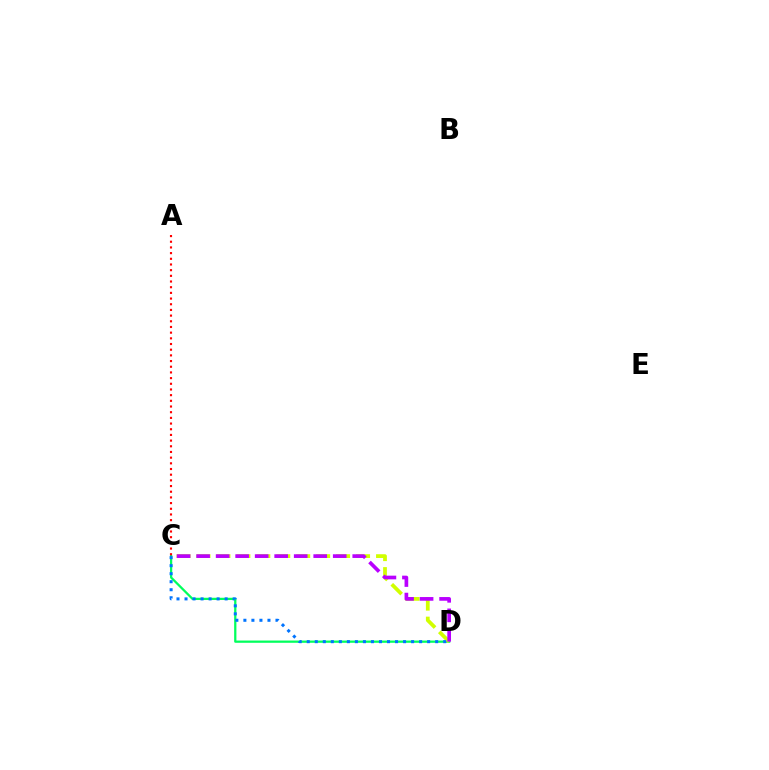{('C', 'D'): [{'color': '#00ff5c', 'line_style': 'solid', 'thickness': 1.62}, {'color': '#d1ff00', 'line_style': 'dashed', 'thickness': 2.71}, {'color': '#b900ff', 'line_style': 'dashed', 'thickness': 2.65}, {'color': '#0074ff', 'line_style': 'dotted', 'thickness': 2.18}], ('A', 'C'): [{'color': '#ff0000', 'line_style': 'dotted', 'thickness': 1.54}]}